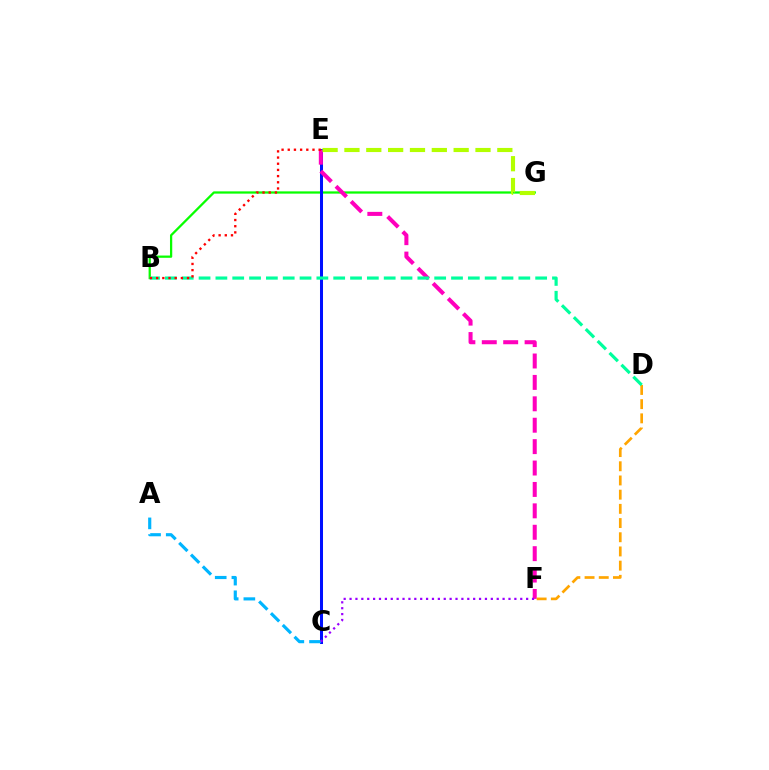{('B', 'G'): [{'color': '#08ff00', 'line_style': 'solid', 'thickness': 1.63}], ('C', 'E'): [{'color': '#0010ff', 'line_style': 'solid', 'thickness': 2.17}], ('A', 'C'): [{'color': '#00b5ff', 'line_style': 'dashed', 'thickness': 2.27}], ('E', 'F'): [{'color': '#ff00bd', 'line_style': 'dashed', 'thickness': 2.91}], ('D', 'F'): [{'color': '#ffa500', 'line_style': 'dashed', 'thickness': 1.93}], ('C', 'F'): [{'color': '#9b00ff', 'line_style': 'dotted', 'thickness': 1.6}], ('B', 'D'): [{'color': '#00ff9d', 'line_style': 'dashed', 'thickness': 2.29}], ('E', 'G'): [{'color': '#b3ff00', 'line_style': 'dashed', 'thickness': 2.97}], ('B', 'E'): [{'color': '#ff0000', 'line_style': 'dotted', 'thickness': 1.68}]}